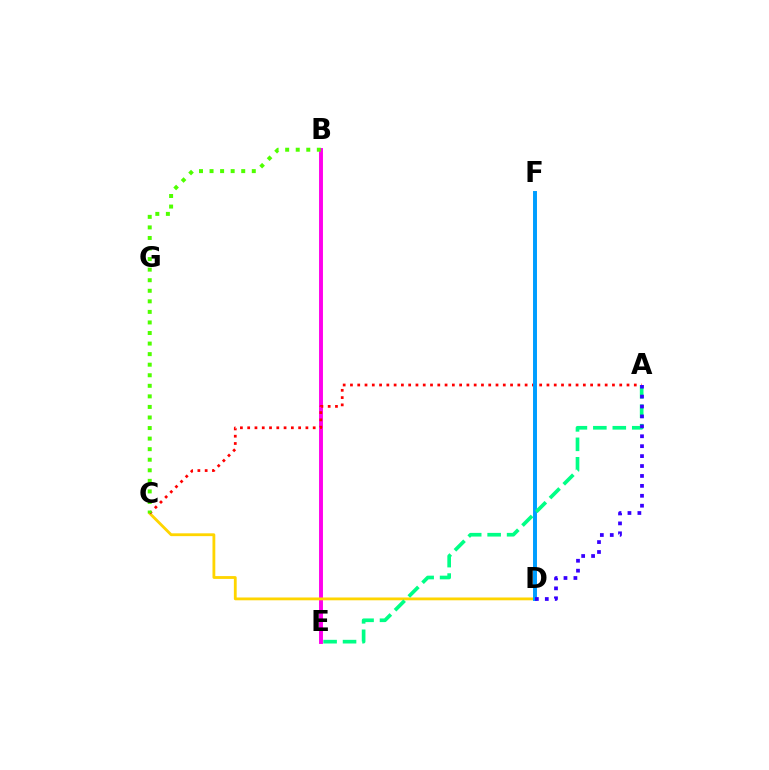{('B', 'E'): [{'color': '#ff00ed', 'line_style': 'solid', 'thickness': 2.82}], ('C', 'D'): [{'color': '#ffd500', 'line_style': 'solid', 'thickness': 2.03}], ('A', 'C'): [{'color': '#ff0000', 'line_style': 'dotted', 'thickness': 1.98}], ('D', 'F'): [{'color': '#009eff', 'line_style': 'solid', 'thickness': 2.84}], ('B', 'C'): [{'color': '#4fff00', 'line_style': 'dotted', 'thickness': 2.87}], ('A', 'E'): [{'color': '#00ff86', 'line_style': 'dashed', 'thickness': 2.64}], ('A', 'D'): [{'color': '#3700ff', 'line_style': 'dotted', 'thickness': 2.7}]}